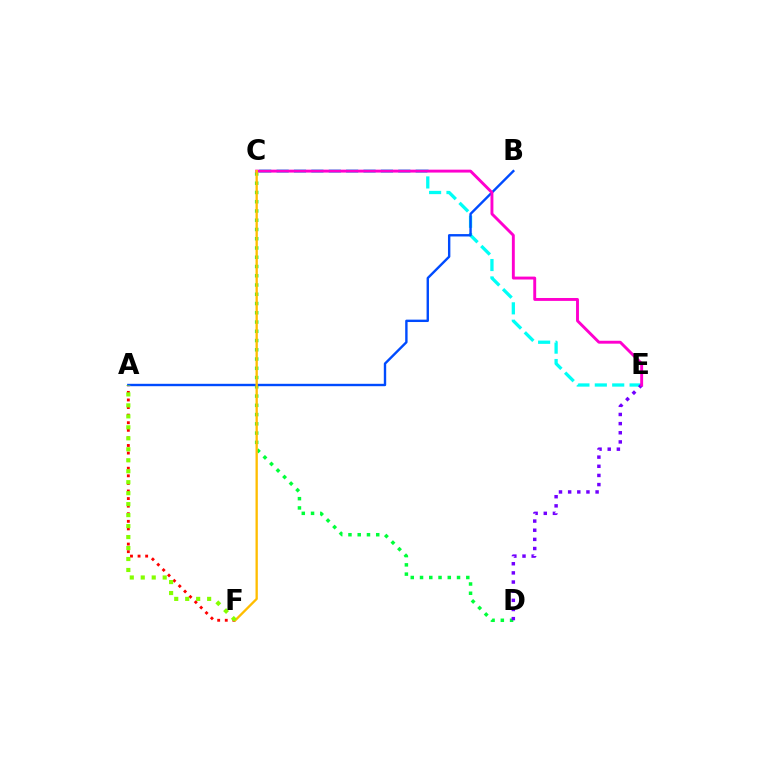{('C', 'D'): [{'color': '#00ff39', 'line_style': 'dotted', 'thickness': 2.51}], ('C', 'E'): [{'color': '#00fff6', 'line_style': 'dashed', 'thickness': 2.36}, {'color': '#ff00cf', 'line_style': 'solid', 'thickness': 2.09}], ('A', 'F'): [{'color': '#ff0000', 'line_style': 'dotted', 'thickness': 2.06}, {'color': '#84ff00', 'line_style': 'dotted', 'thickness': 2.98}], ('A', 'B'): [{'color': '#004bff', 'line_style': 'solid', 'thickness': 1.72}], ('D', 'E'): [{'color': '#7200ff', 'line_style': 'dotted', 'thickness': 2.49}], ('C', 'F'): [{'color': '#ffbd00', 'line_style': 'solid', 'thickness': 1.68}]}